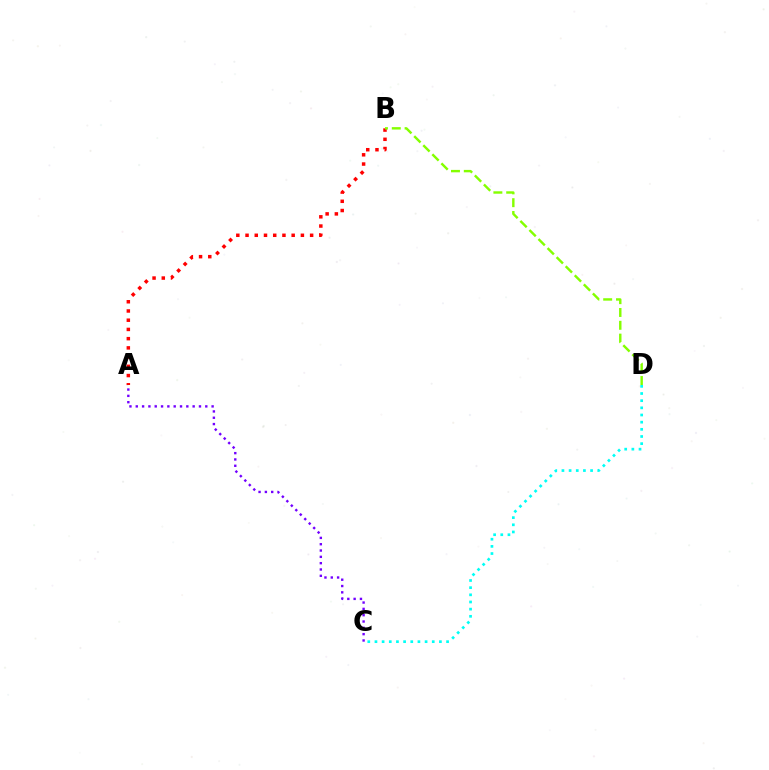{('C', 'D'): [{'color': '#00fff6', 'line_style': 'dotted', 'thickness': 1.95}], ('A', 'B'): [{'color': '#ff0000', 'line_style': 'dotted', 'thickness': 2.51}], ('B', 'D'): [{'color': '#84ff00', 'line_style': 'dashed', 'thickness': 1.74}], ('A', 'C'): [{'color': '#7200ff', 'line_style': 'dotted', 'thickness': 1.72}]}